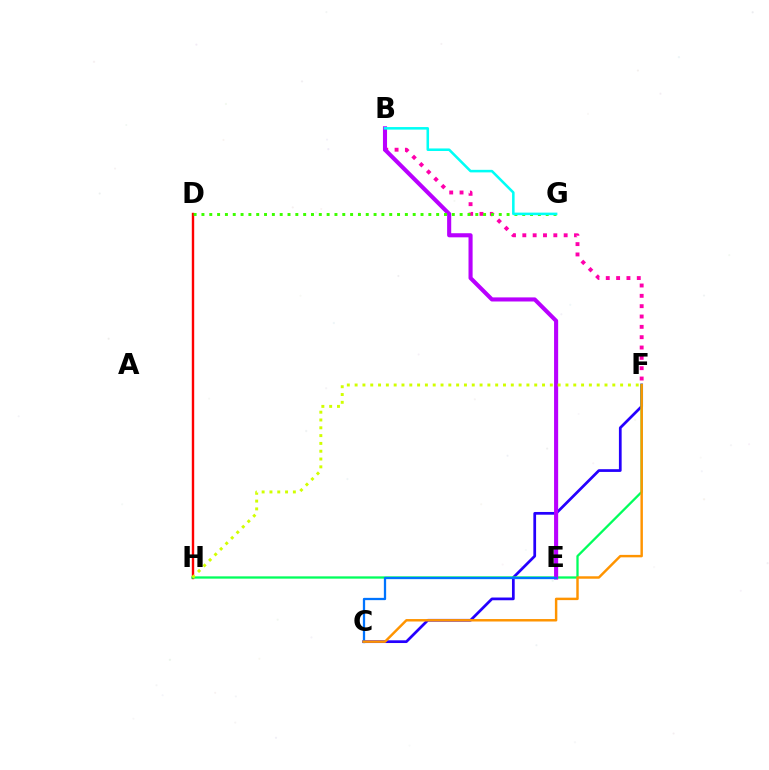{('C', 'F'): [{'color': '#2500ff', 'line_style': 'solid', 'thickness': 1.97}, {'color': '#ff9400', 'line_style': 'solid', 'thickness': 1.77}], ('D', 'H'): [{'color': '#ff0000', 'line_style': 'solid', 'thickness': 1.73}], ('F', 'H'): [{'color': '#00ff5c', 'line_style': 'solid', 'thickness': 1.65}, {'color': '#d1ff00', 'line_style': 'dotted', 'thickness': 2.12}], ('B', 'F'): [{'color': '#ff00ac', 'line_style': 'dotted', 'thickness': 2.81}], ('B', 'E'): [{'color': '#b900ff', 'line_style': 'solid', 'thickness': 2.95}], ('C', 'E'): [{'color': '#0074ff', 'line_style': 'solid', 'thickness': 1.64}], ('D', 'G'): [{'color': '#3dff00', 'line_style': 'dotted', 'thickness': 2.13}], ('B', 'G'): [{'color': '#00fff6', 'line_style': 'solid', 'thickness': 1.84}]}